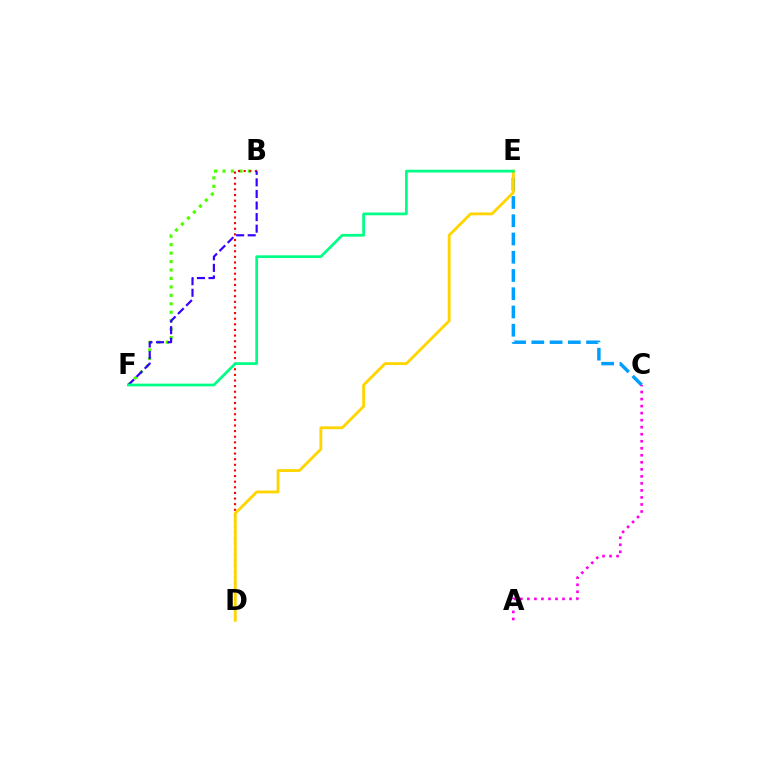{('B', 'F'): [{'color': '#4fff00', 'line_style': 'dotted', 'thickness': 2.3}, {'color': '#3700ff', 'line_style': 'dashed', 'thickness': 1.57}], ('C', 'E'): [{'color': '#009eff', 'line_style': 'dashed', 'thickness': 2.48}], ('B', 'D'): [{'color': '#ff0000', 'line_style': 'dotted', 'thickness': 1.53}], ('D', 'E'): [{'color': '#ffd500', 'line_style': 'solid', 'thickness': 2.04}], ('A', 'C'): [{'color': '#ff00ed', 'line_style': 'dotted', 'thickness': 1.91}], ('E', 'F'): [{'color': '#00ff86', 'line_style': 'solid', 'thickness': 1.96}]}